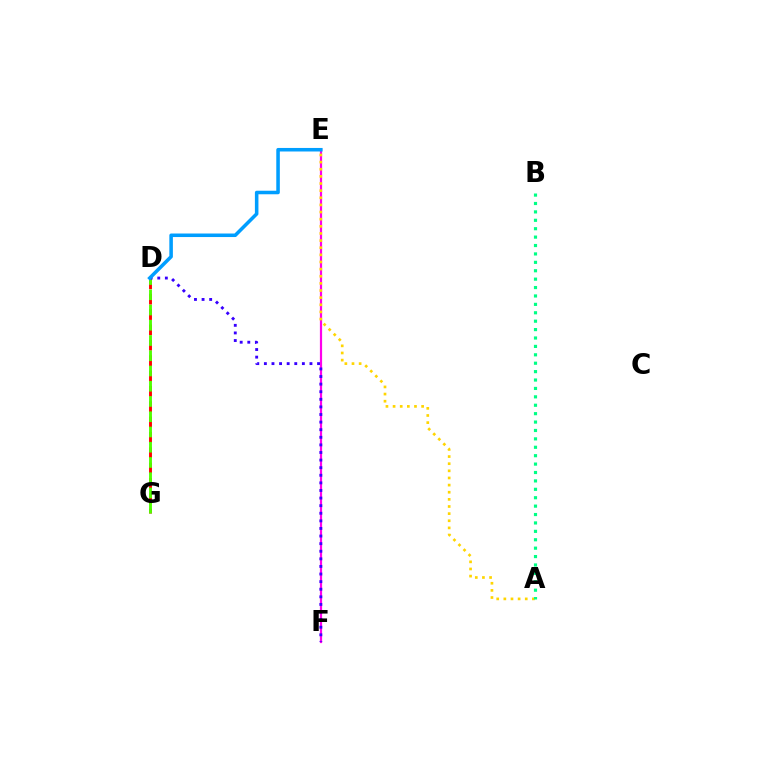{('E', 'F'): [{'color': '#ff00ed', 'line_style': 'solid', 'thickness': 1.59}], ('A', 'E'): [{'color': '#ffd500', 'line_style': 'dotted', 'thickness': 1.94}], ('A', 'B'): [{'color': '#00ff86', 'line_style': 'dotted', 'thickness': 2.28}], ('D', 'G'): [{'color': '#ff0000', 'line_style': 'dashed', 'thickness': 2.09}, {'color': '#4fff00', 'line_style': 'dashed', 'thickness': 2.07}], ('D', 'F'): [{'color': '#3700ff', 'line_style': 'dotted', 'thickness': 2.06}], ('D', 'E'): [{'color': '#009eff', 'line_style': 'solid', 'thickness': 2.55}]}